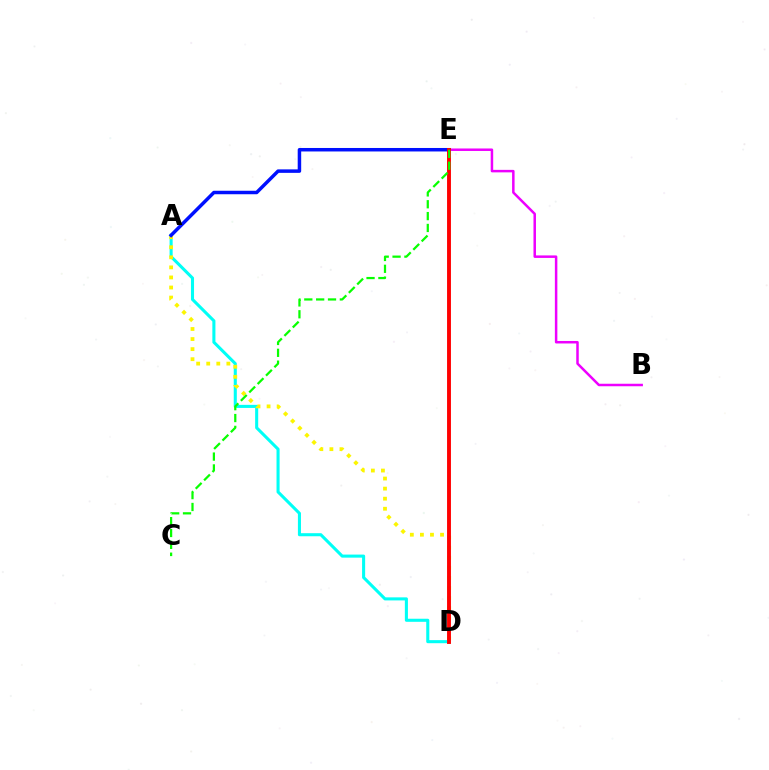{('B', 'E'): [{'color': '#ee00ff', 'line_style': 'solid', 'thickness': 1.8}], ('A', 'D'): [{'color': '#00fff6', 'line_style': 'solid', 'thickness': 2.21}, {'color': '#fcf500', 'line_style': 'dotted', 'thickness': 2.74}], ('A', 'E'): [{'color': '#0010ff', 'line_style': 'solid', 'thickness': 2.51}], ('D', 'E'): [{'color': '#ff0000', 'line_style': 'solid', 'thickness': 2.8}], ('C', 'E'): [{'color': '#08ff00', 'line_style': 'dashed', 'thickness': 1.61}]}